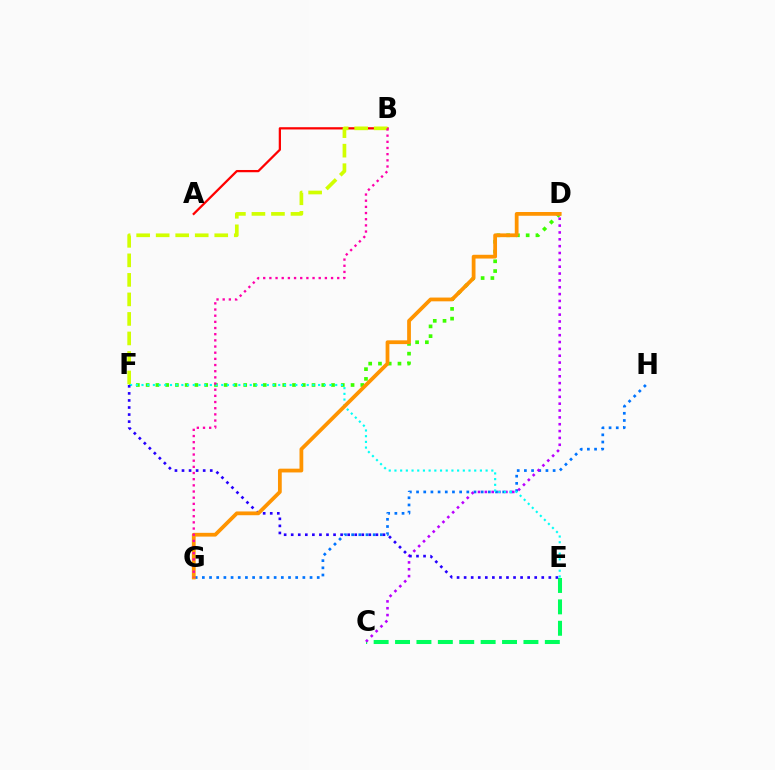{('D', 'F'): [{'color': '#3dff00', 'line_style': 'dotted', 'thickness': 2.65}], ('A', 'B'): [{'color': '#ff0000', 'line_style': 'solid', 'thickness': 1.62}], ('C', 'E'): [{'color': '#00ff5c', 'line_style': 'dashed', 'thickness': 2.91}], ('G', 'H'): [{'color': '#0074ff', 'line_style': 'dotted', 'thickness': 1.95}], ('B', 'F'): [{'color': '#d1ff00', 'line_style': 'dashed', 'thickness': 2.65}], ('C', 'D'): [{'color': '#b900ff', 'line_style': 'dotted', 'thickness': 1.86}], ('E', 'F'): [{'color': '#00fff6', 'line_style': 'dotted', 'thickness': 1.55}, {'color': '#2500ff', 'line_style': 'dotted', 'thickness': 1.92}], ('D', 'G'): [{'color': '#ff9400', 'line_style': 'solid', 'thickness': 2.71}], ('B', 'G'): [{'color': '#ff00ac', 'line_style': 'dotted', 'thickness': 1.68}]}